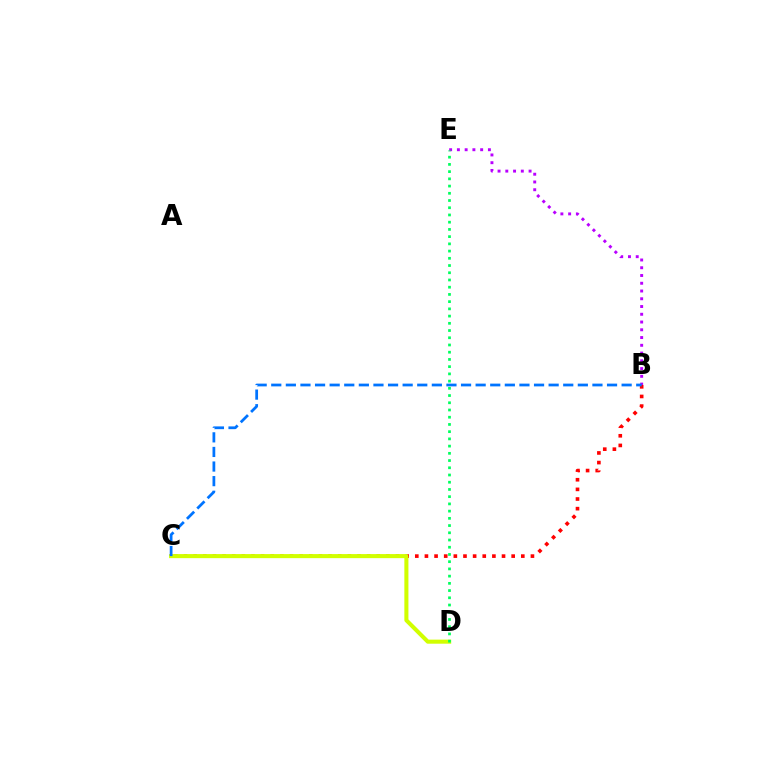{('B', 'C'): [{'color': '#ff0000', 'line_style': 'dotted', 'thickness': 2.62}, {'color': '#0074ff', 'line_style': 'dashed', 'thickness': 1.98}], ('C', 'D'): [{'color': '#d1ff00', 'line_style': 'solid', 'thickness': 2.93}], ('B', 'E'): [{'color': '#b900ff', 'line_style': 'dotted', 'thickness': 2.11}], ('D', 'E'): [{'color': '#00ff5c', 'line_style': 'dotted', 'thickness': 1.96}]}